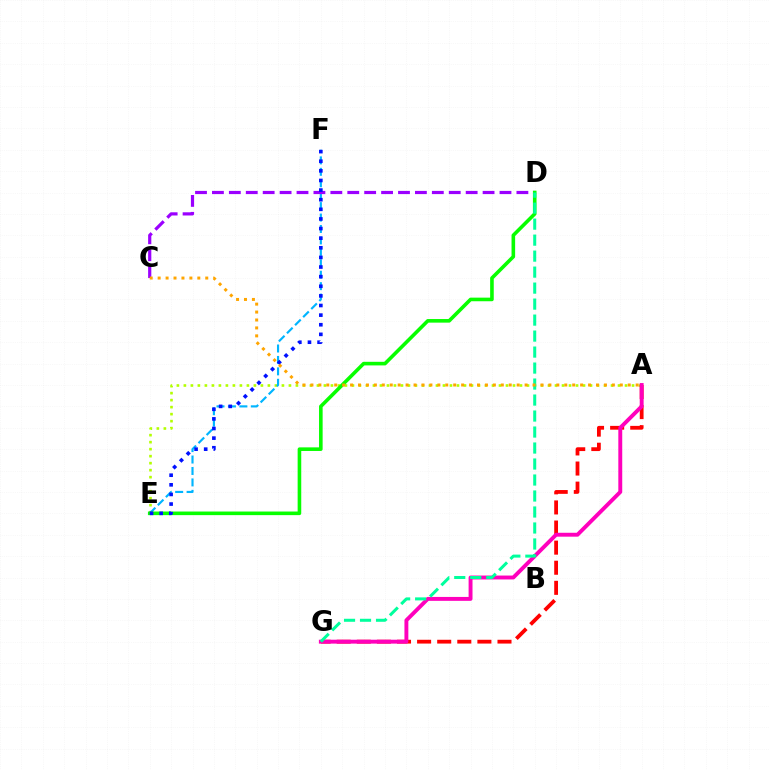{('A', 'E'): [{'color': '#b3ff00', 'line_style': 'dotted', 'thickness': 1.9}], ('A', 'G'): [{'color': '#ff0000', 'line_style': 'dashed', 'thickness': 2.73}, {'color': '#ff00bd', 'line_style': 'solid', 'thickness': 2.81}], ('E', 'F'): [{'color': '#00b5ff', 'line_style': 'dashed', 'thickness': 1.55}, {'color': '#0010ff', 'line_style': 'dotted', 'thickness': 2.61}], ('C', 'D'): [{'color': '#9b00ff', 'line_style': 'dashed', 'thickness': 2.3}], ('D', 'E'): [{'color': '#08ff00', 'line_style': 'solid', 'thickness': 2.59}], ('D', 'G'): [{'color': '#00ff9d', 'line_style': 'dashed', 'thickness': 2.17}], ('A', 'C'): [{'color': '#ffa500', 'line_style': 'dotted', 'thickness': 2.16}]}